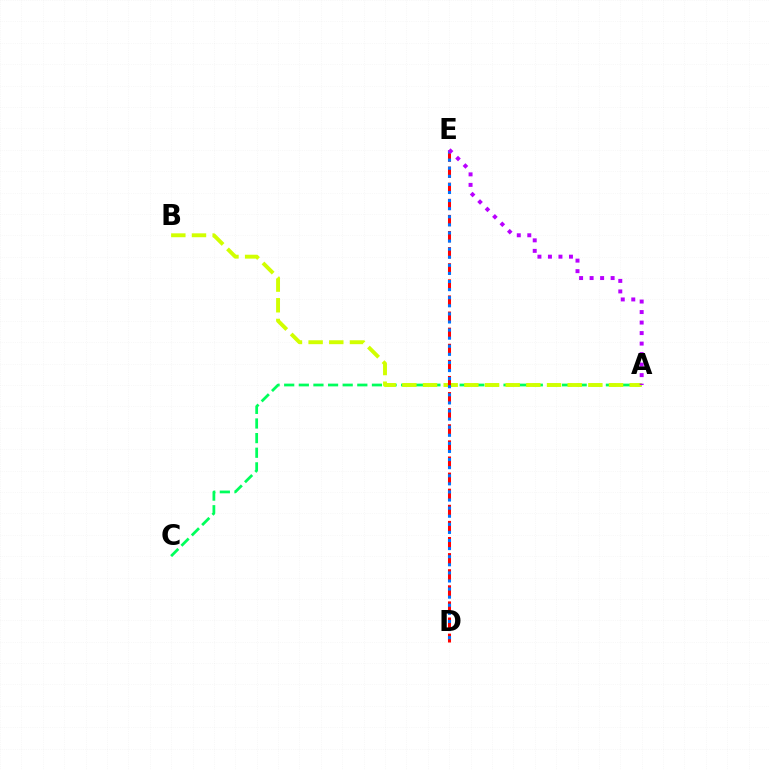{('A', 'C'): [{'color': '#00ff5c', 'line_style': 'dashed', 'thickness': 1.99}], ('A', 'B'): [{'color': '#d1ff00', 'line_style': 'dashed', 'thickness': 2.81}], ('D', 'E'): [{'color': '#ff0000', 'line_style': 'dashed', 'thickness': 2.19}, {'color': '#0074ff', 'line_style': 'dotted', 'thickness': 2.2}], ('A', 'E'): [{'color': '#b900ff', 'line_style': 'dotted', 'thickness': 2.86}]}